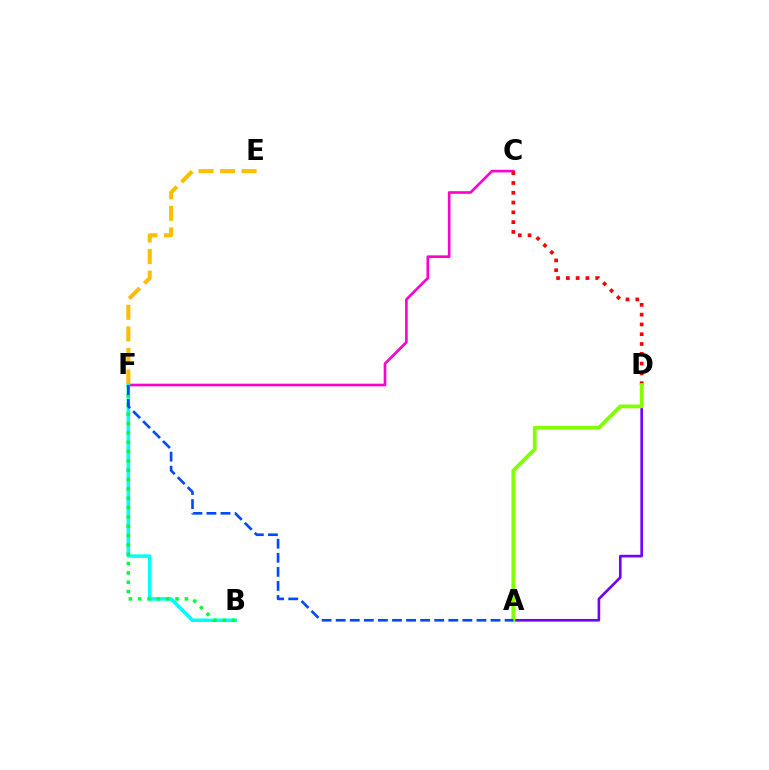{('C', 'F'): [{'color': '#ff00cf', 'line_style': 'solid', 'thickness': 1.9}], ('E', 'F'): [{'color': '#ffbd00', 'line_style': 'dashed', 'thickness': 2.93}], ('A', 'D'): [{'color': '#7200ff', 'line_style': 'solid', 'thickness': 1.89}, {'color': '#84ff00', 'line_style': 'solid', 'thickness': 2.73}], ('B', 'F'): [{'color': '#00fff6', 'line_style': 'solid', 'thickness': 2.53}, {'color': '#00ff39', 'line_style': 'dotted', 'thickness': 2.54}], ('C', 'D'): [{'color': '#ff0000', 'line_style': 'dotted', 'thickness': 2.66}], ('A', 'F'): [{'color': '#004bff', 'line_style': 'dashed', 'thickness': 1.91}]}